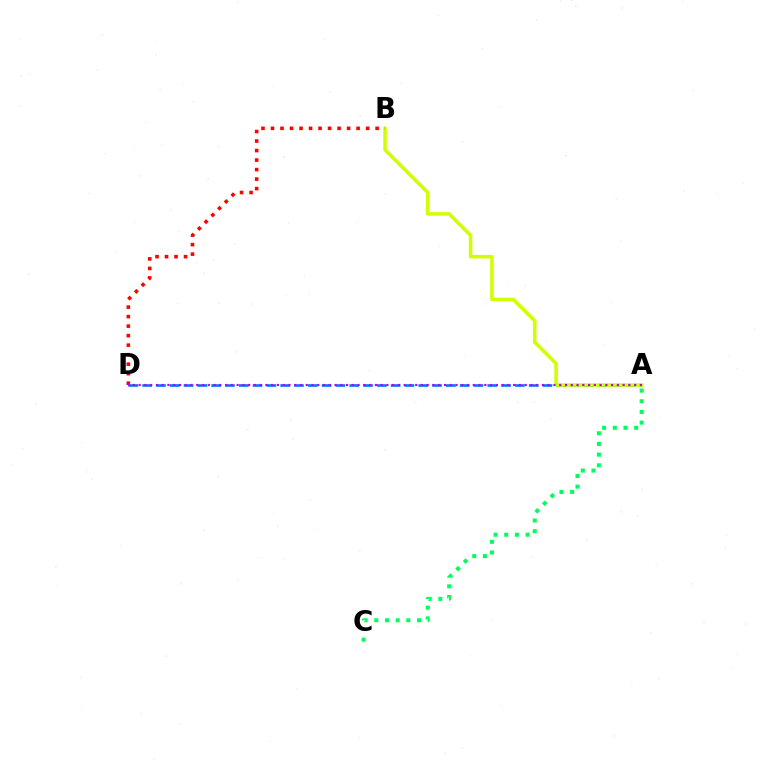{('A', 'D'): [{'color': '#0074ff', 'line_style': 'dashed', 'thickness': 1.88}, {'color': '#b900ff', 'line_style': 'dotted', 'thickness': 1.57}], ('A', 'C'): [{'color': '#00ff5c', 'line_style': 'dotted', 'thickness': 2.9}], ('A', 'B'): [{'color': '#d1ff00', 'line_style': 'solid', 'thickness': 2.55}], ('B', 'D'): [{'color': '#ff0000', 'line_style': 'dotted', 'thickness': 2.58}]}